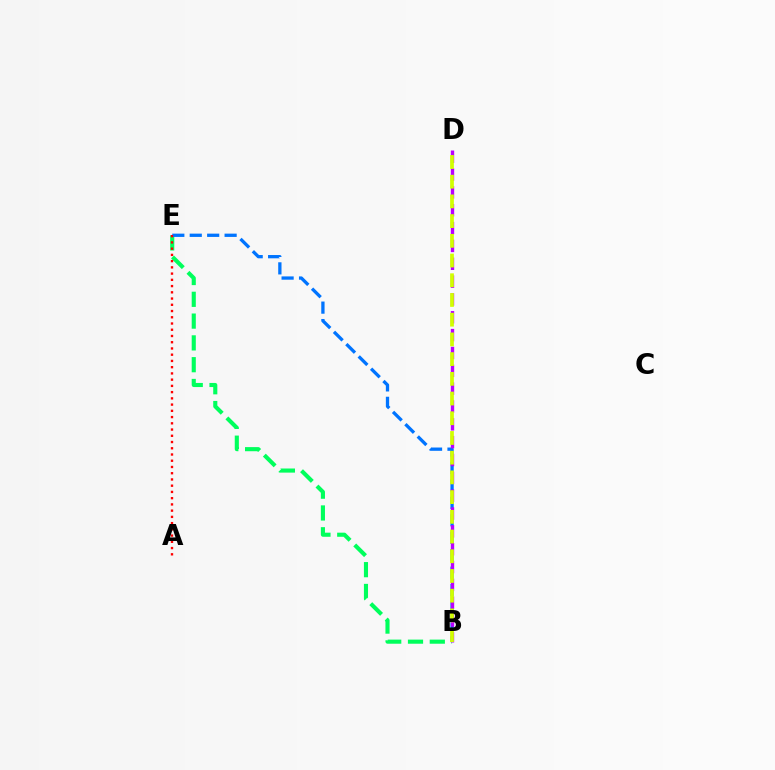{('B', 'E'): [{'color': '#00ff5c', 'line_style': 'dashed', 'thickness': 2.96}, {'color': '#0074ff', 'line_style': 'dashed', 'thickness': 2.37}], ('A', 'E'): [{'color': '#ff0000', 'line_style': 'dotted', 'thickness': 1.69}], ('B', 'D'): [{'color': '#b900ff', 'line_style': 'dashed', 'thickness': 2.42}, {'color': '#d1ff00', 'line_style': 'dashed', 'thickness': 2.68}]}